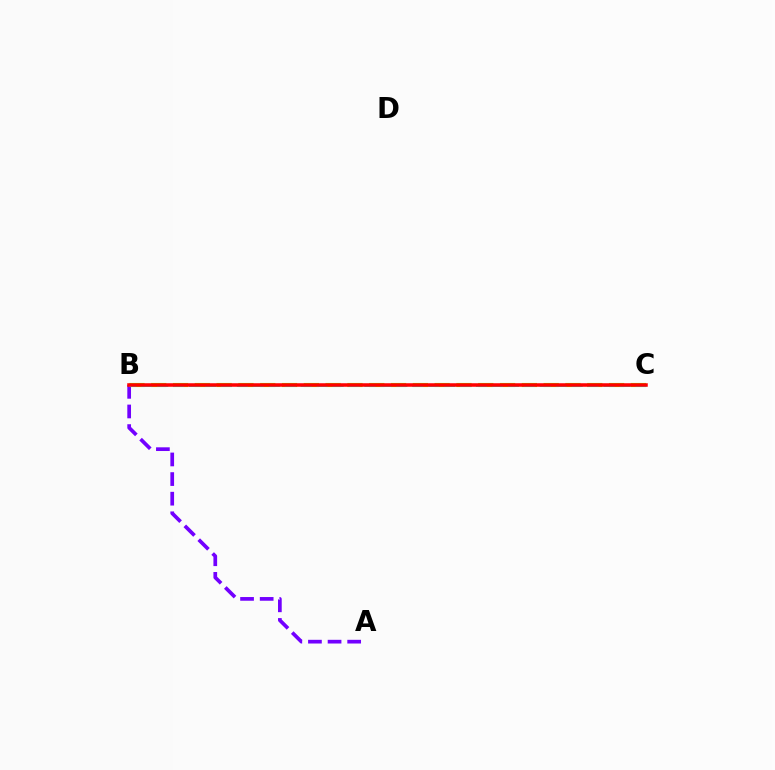{('A', 'B'): [{'color': '#7200ff', 'line_style': 'dashed', 'thickness': 2.67}], ('B', 'C'): [{'color': '#84ff00', 'line_style': 'dashed', 'thickness': 2.96}, {'color': '#00fff6', 'line_style': 'dashed', 'thickness': 2.17}, {'color': '#ff0000', 'line_style': 'solid', 'thickness': 2.54}]}